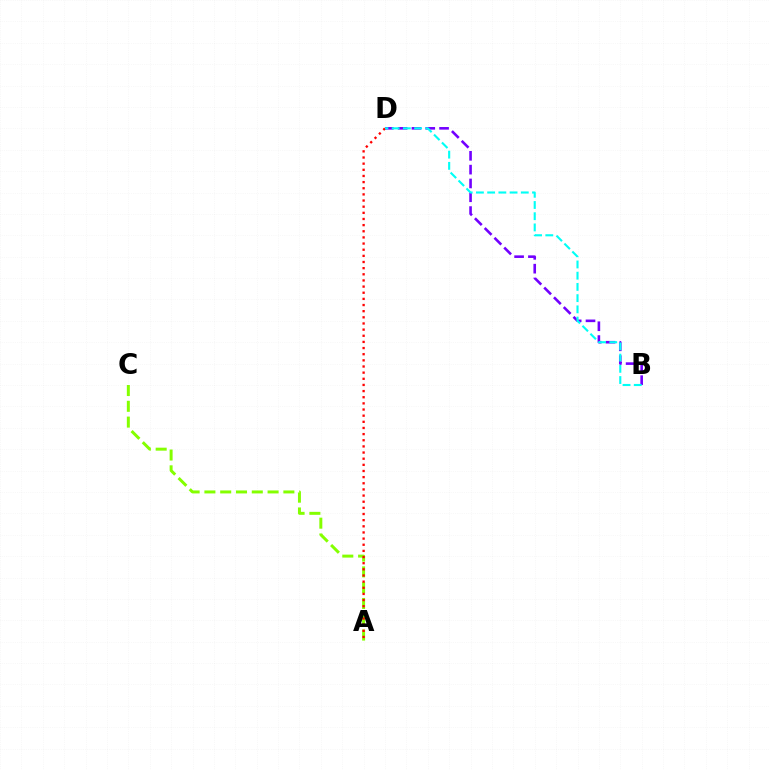{('A', 'C'): [{'color': '#84ff00', 'line_style': 'dashed', 'thickness': 2.15}], ('B', 'D'): [{'color': '#7200ff', 'line_style': 'dashed', 'thickness': 1.88}, {'color': '#00fff6', 'line_style': 'dashed', 'thickness': 1.52}], ('A', 'D'): [{'color': '#ff0000', 'line_style': 'dotted', 'thickness': 1.67}]}